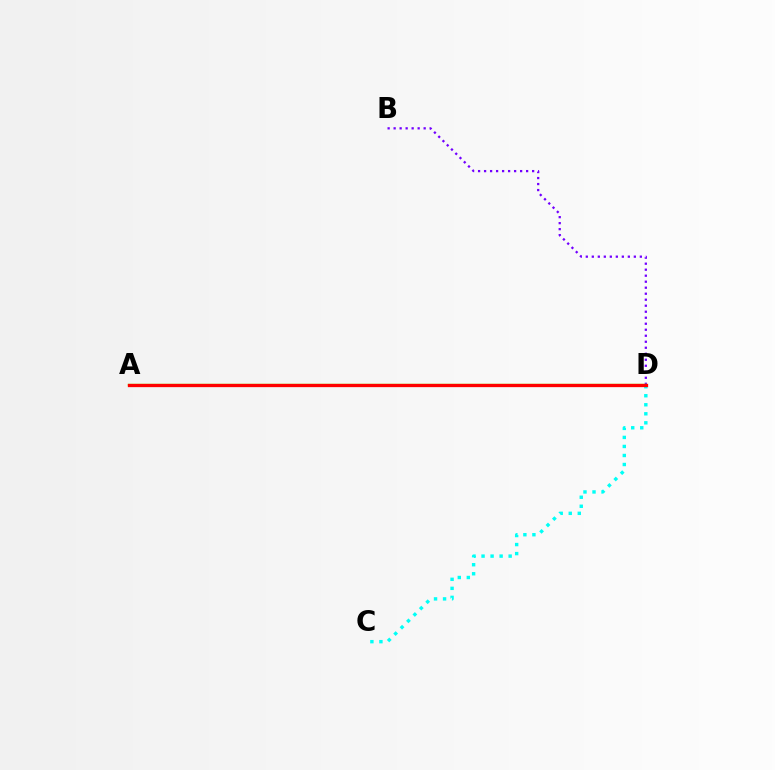{('C', 'D'): [{'color': '#00fff6', 'line_style': 'dotted', 'thickness': 2.45}], ('B', 'D'): [{'color': '#7200ff', 'line_style': 'dotted', 'thickness': 1.63}], ('A', 'D'): [{'color': '#84ff00', 'line_style': 'solid', 'thickness': 1.72}, {'color': '#ff0000', 'line_style': 'solid', 'thickness': 2.36}]}